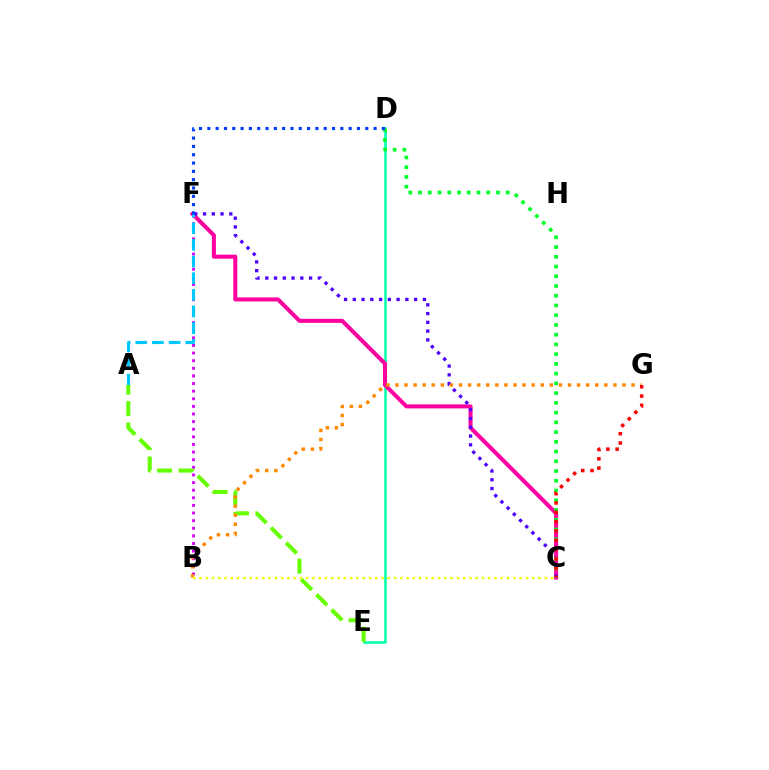{('B', 'F'): [{'color': '#d600ff', 'line_style': 'dotted', 'thickness': 2.07}], ('D', 'E'): [{'color': '#00ffaf', 'line_style': 'solid', 'thickness': 1.84}], ('C', 'F'): [{'color': '#ff00a0', 'line_style': 'solid', 'thickness': 2.89}, {'color': '#4f00ff', 'line_style': 'dotted', 'thickness': 2.38}], ('A', 'F'): [{'color': '#00c7ff', 'line_style': 'dashed', 'thickness': 2.26}], ('C', 'D'): [{'color': '#00ff27', 'line_style': 'dotted', 'thickness': 2.65}], ('A', 'E'): [{'color': '#66ff00', 'line_style': 'dashed', 'thickness': 2.91}], ('B', 'G'): [{'color': '#ff8800', 'line_style': 'dotted', 'thickness': 2.47}], ('B', 'C'): [{'color': '#eeff00', 'line_style': 'dotted', 'thickness': 1.71}], ('D', 'F'): [{'color': '#003fff', 'line_style': 'dotted', 'thickness': 2.26}], ('C', 'G'): [{'color': '#ff0000', 'line_style': 'dotted', 'thickness': 2.53}]}